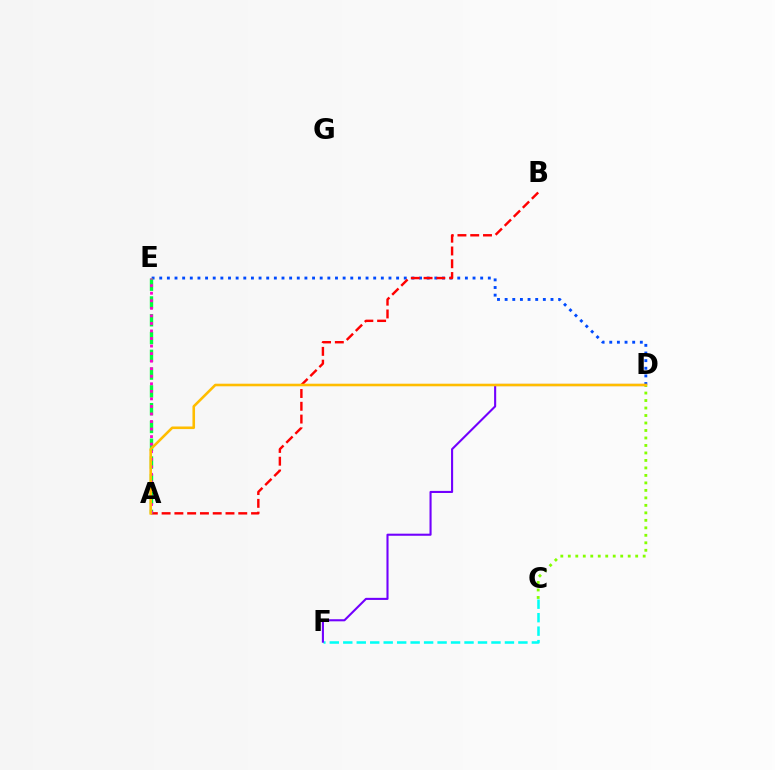{('C', 'D'): [{'color': '#84ff00', 'line_style': 'dotted', 'thickness': 2.03}], ('C', 'F'): [{'color': '#00fff6', 'line_style': 'dashed', 'thickness': 1.83}], ('D', 'E'): [{'color': '#004bff', 'line_style': 'dotted', 'thickness': 2.08}], ('A', 'B'): [{'color': '#ff0000', 'line_style': 'dashed', 'thickness': 1.74}], ('A', 'E'): [{'color': '#00ff39', 'line_style': 'dashed', 'thickness': 2.42}, {'color': '#ff00cf', 'line_style': 'dotted', 'thickness': 2.05}], ('D', 'F'): [{'color': '#7200ff', 'line_style': 'solid', 'thickness': 1.51}], ('A', 'D'): [{'color': '#ffbd00', 'line_style': 'solid', 'thickness': 1.86}]}